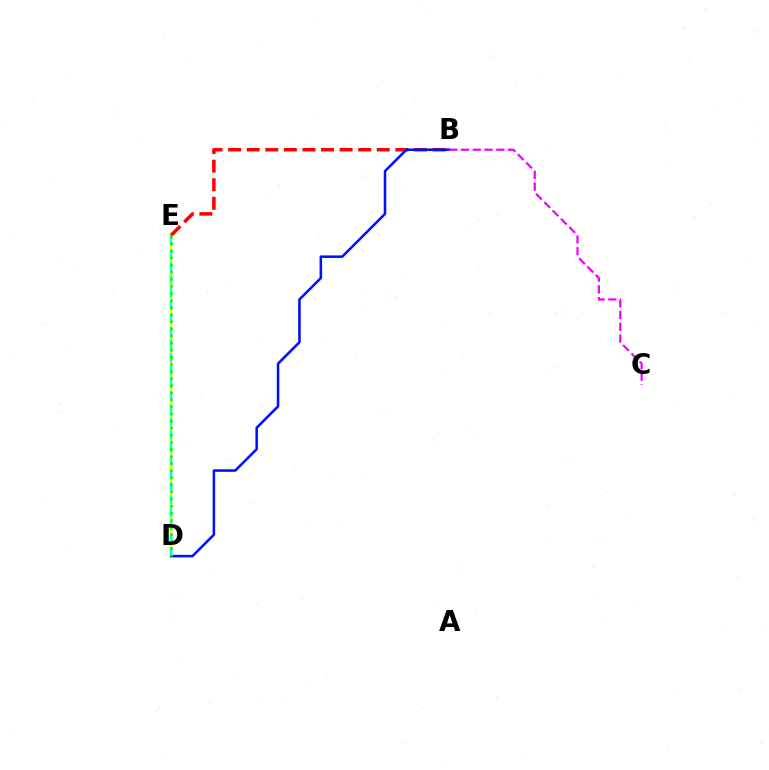{('D', 'E'): [{'color': '#fcf500', 'line_style': 'solid', 'thickness': 1.77}, {'color': '#00fff6', 'line_style': 'dashed', 'thickness': 1.76}, {'color': '#08ff00', 'line_style': 'dotted', 'thickness': 1.93}], ('B', 'E'): [{'color': '#ff0000', 'line_style': 'dashed', 'thickness': 2.52}], ('B', 'D'): [{'color': '#0010ff', 'line_style': 'solid', 'thickness': 1.83}], ('B', 'C'): [{'color': '#ee00ff', 'line_style': 'dashed', 'thickness': 1.6}]}